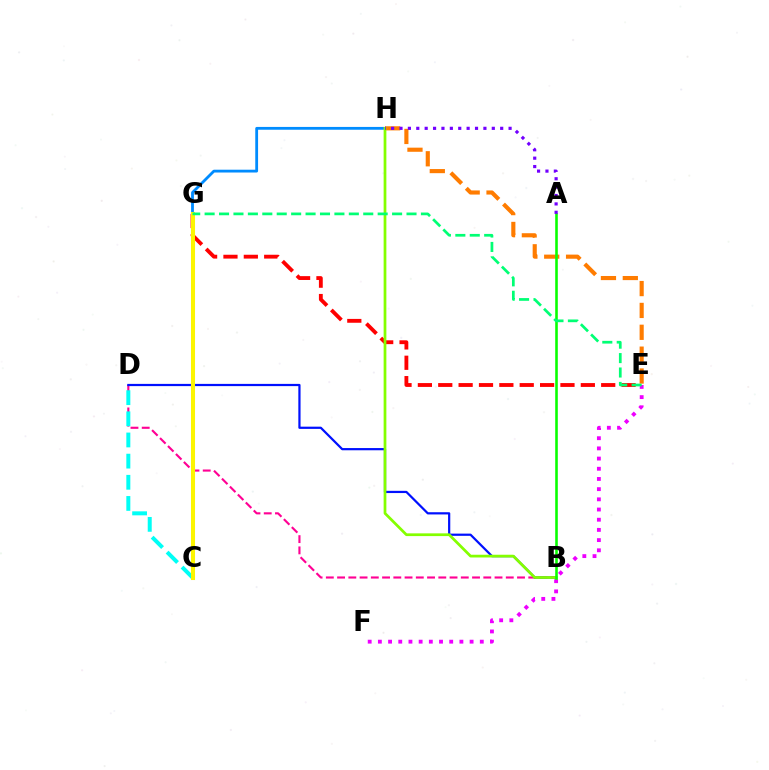{('B', 'D'): [{'color': '#ff0094', 'line_style': 'dashed', 'thickness': 1.53}, {'color': '#0010ff', 'line_style': 'solid', 'thickness': 1.6}], ('C', 'D'): [{'color': '#00fff6', 'line_style': 'dashed', 'thickness': 2.87}], ('G', 'H'): [{'color': '#008cff', 'line_style': 'solid', 'thickness': 2.02}], ('E', 'H'): [{'color': '#ff7c00', 'line_style': 'dashed', 'thickness': 2.97}], ('E', 'F'): [{'color': '#ee00ff', 'line_style': 'dotted', 'thickness': 2.77}], ('E', 'G'): [{'color': '#ff0000', 'line_style': 'dashed', 'thickness': 2.77}, {'color': '#00ff74', 'line_style': 'dashed', 'thickness': 1.96}], ('C', 'G'): [{'color': '#fcf500', 'line_style': 'solid', 'thickness': 2.92}], ('B', 'H'): [{'color': '#84ff00', 'line_style': 'solid', 'thickness': 1.97}], ('A', 'B'): [{'color': '#08ff00', 'line_style': 'solid', 'thickness': 1.86}], ('A', 'H'): [{'color': '#7200ff', 'line_style': 'dotted', 'thickness': 2.28}]}